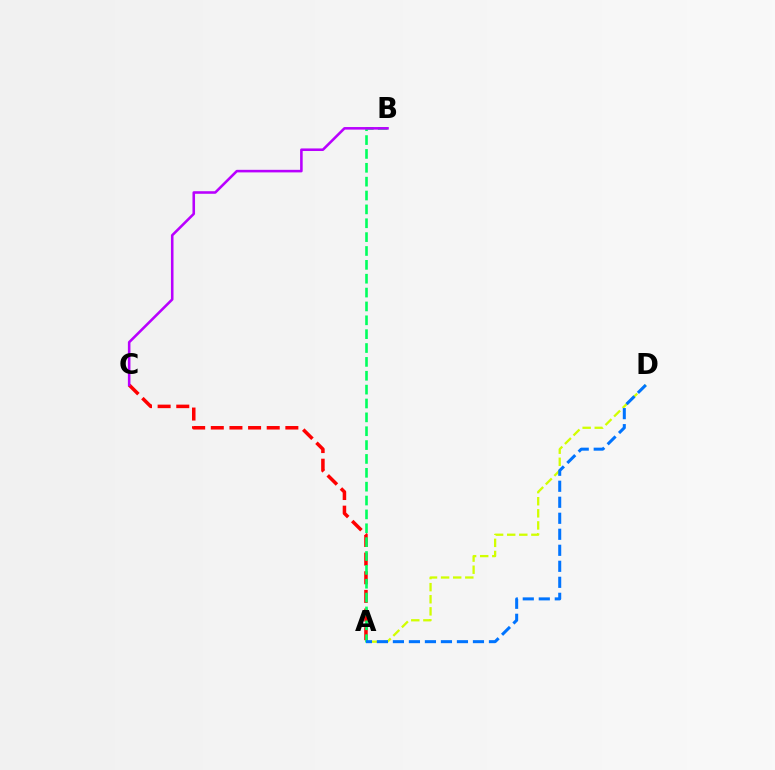{('A', 'C'): [{'color': '#ff0000', 'line_style': 'dashed', 'thickness': 2.53}], ('A', 'D'): [{'color': '#d1ff00', 'line_style': 'dashed', 'thickness': 1.64}, {'color': '#0074ff', 'line_style': 'dashed', 'thickness': 2.17}], ('A', 'B'): [{'color': '#00ff5c', 'line_style': 'dashed', 'thickness': 1.88}], ('B', 'C'): [{'color': '#b900ff', 'line_style': 'solid', 'thickness': 1.85}]}